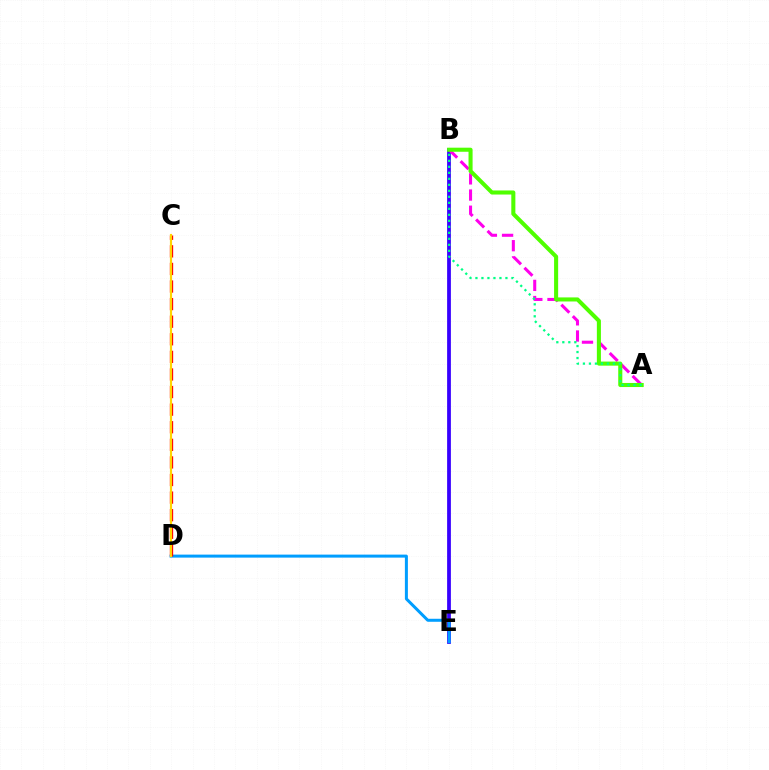{('B', 'E'): [{'color': '#3700ff', 'line_style': 'solid', 'thickness': 2.71}], ('A', 'B'): [{'color': '#ff00ed', 'line_style': 'dashed', 'thickness': 2.2}, {'color': '#4fff00', 'line_style': 'solid', 'thickness': 2.93}, {'color': '#00ff86', 'line_style': 'dotted', 'thickness': 1.63}], ('D', 'E'): [{'color': '#009eff', 'line_style': 'solid', 'thickness': 2.16}], ('C', 'D'): [{'color': '#ff0000', 'line_style': 'dashed', 'thickness': 2.39}, {'color': '#ffd500', 'line_style': 'solid', 'thickness': 1.56}]}